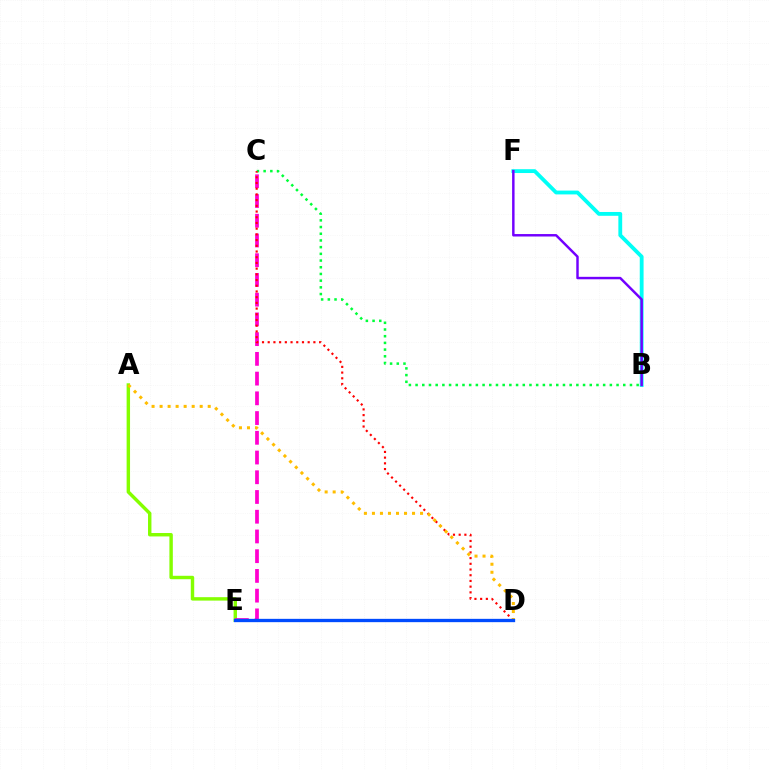{('A', 'E'): [{'color': '#84ff00', 'line_style': 'solid', 'thickness': 2.47}], ('C', 'E'): [{'color': '#ff00cf', 'line_style': 'dashed', 'thickness': 2.68}], ('B', 'F'): [{'color': '#00fff6', 'line_style': 'solid', 'thickness': 2.75}, {'color': '#7200ff', 'line_style': 'solid', 'thickness': 1.77}], ('B', 'C'): [{'color': '#00ff39', 'line_style': 'dotted', 'thickness': 1.82}], ('C', 'D'): [{'color': '#ff0000', 'line_style': 'dotted', 'thickness': 1.55}], ('A', 'D'): [{'color': '#ffbd00', 'line_style': 'dotted', 'thickness': 2.18}], ('D', 'E'): [{'color': '#004bff', 'line_style': 'solid', 'thickness': 2.39}]}